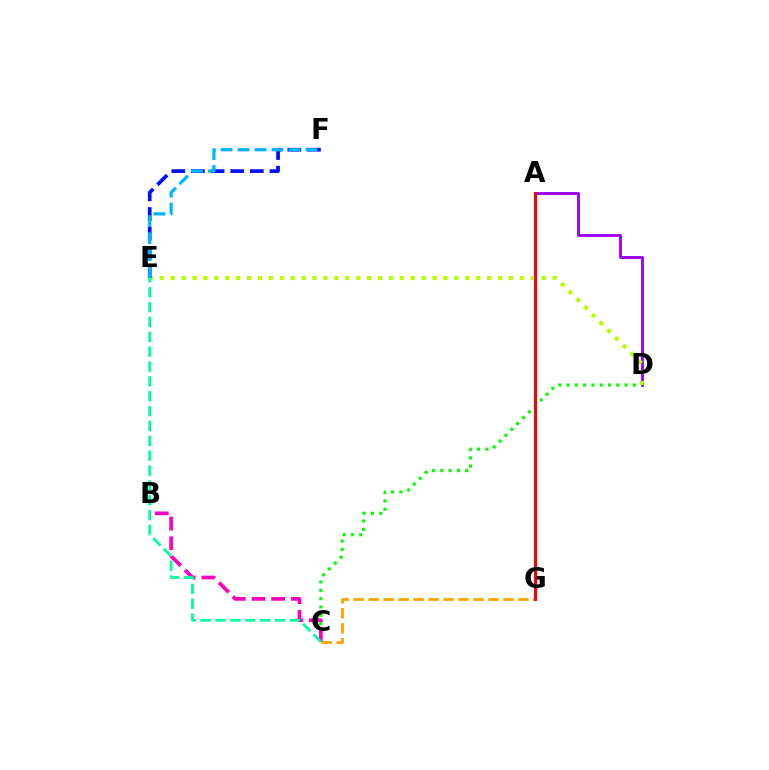{('A', 'D'): [{'color': '#9b00ff', 'line_style': 'solid', 'thickness': 2.06}], ('D', 'E'): [{'color': '#b3ff00', 'line_style': 'dotted', 'thickness': 2.96}], ('C', 'D'): [{'color': '#08ff00', 'line_style': 'dotted', 'thickness': 2.25}], ('B', 'C'): [{'color': '#ff00bd', 'line_style': 'dashed', 'thickness': 2.67}], ('E', 'F'): [{'color': '#0010ff', 'line_style': 'dashed', 'thickness': 2.67}, {'color': '#00b5ff', 'line_style': 'dashed', 'thickness': 2.31}], ('C', 'G'): [{'color': '#ffa500', 'line_style': 'dashed', 'thickness': 2.04}], ('C', 'E'): [{'color': '#00ff9d', 'line_style': 'dashed', 'thickness': 2.02}], ('A', 'G'): [{'color': '#ff0000', 'line_style': 'solid', 'thickness': 2.18}]}